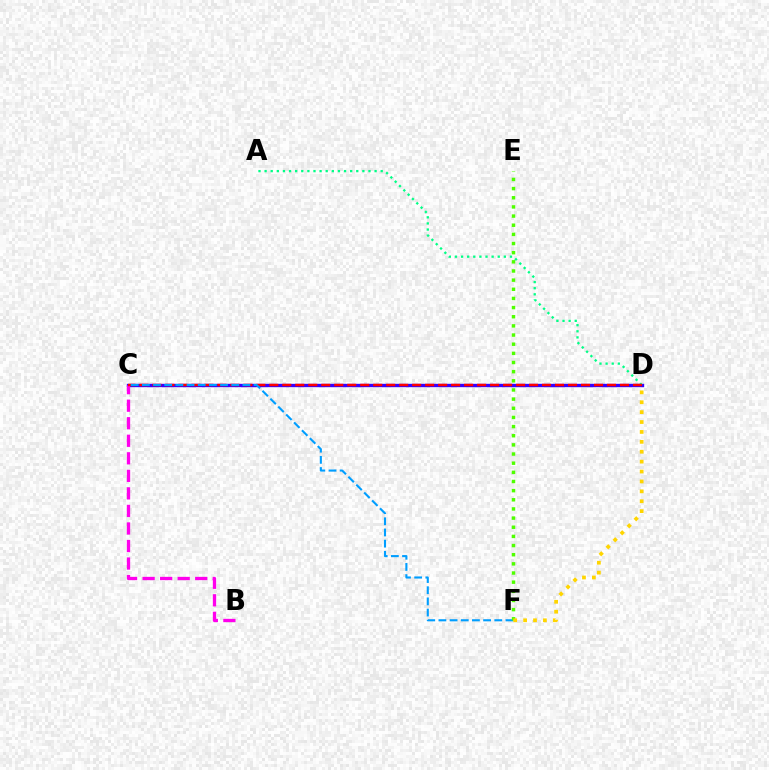{('C', 'D'): [{'color': '#3700ff', 'line_style': 'solid', 'thickness': 2.42}, {'color': '#ff0000', 'line_style': 'dashed', 'thickness': 1.76}], ('A', 'D'): [{'color': '#00ff86', 'line_style': 'dotted', 'thickness': 1.66}], ('B', 'C'): [{'color': '#ff00ed', 'line_style': 'dashed', 'thickness': 2.38}], ('C', 'F'): [{'color': '#009eff', 'line_style': 'dashed', 'thickness': 1.52}], ('E', 'F'): [{'color': '#4fff00', 'line_style': 'dotted', 'thickness': 2.49}], ('D', 'F'): [{'color': '#ffd500', 'line_style': 'dotted', 'thickness': 2.69}]}